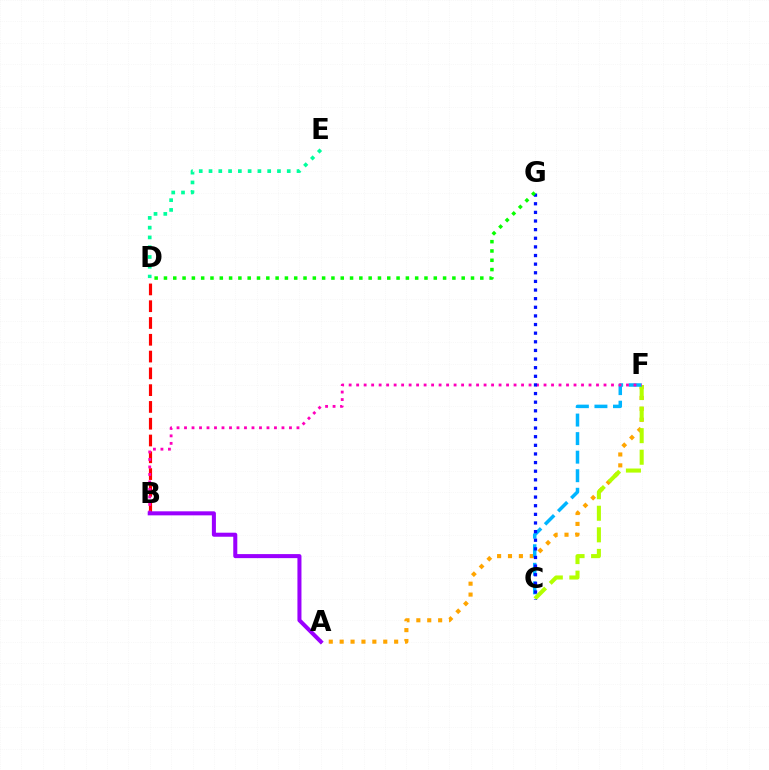{('B', 'D'): [{'color': '#ff0000', 'line_style': 'dashed', 'thickness': 2.28}], ('D', 'E'): [{'color': '#00ff9d', 'line_style': 'dotted', 'thickness': 2.66}], ('A', 'F'): [{'color': '#ffa500', 'line_style': 'dotted', 'thickness': 2.96}], ('C', 'F'): [{'color': '#b3ff00', 'line_style': 'dashed', 'thickness': 2.93}, {'color': '#00b5ff', 'line_style': 'dashed', 'thickness': 2.52}], ('B', 'F'): [{'color': '#ff00bd', 'line_style': 'dotted', 'thickness': 2.04}], ('C', 'G'): [{'color': '#0010ff', 'line_style': 'dotted', 'thickness': 2.34}], ('D', 'G'): [{'color': '#08ff00', 'line_style': 'dotted', 'thickness': 2.53}], ('A', 'B'): [{'color': '#9b00ff', 'line_style': 'solid', 'thickness': 2.91}]}